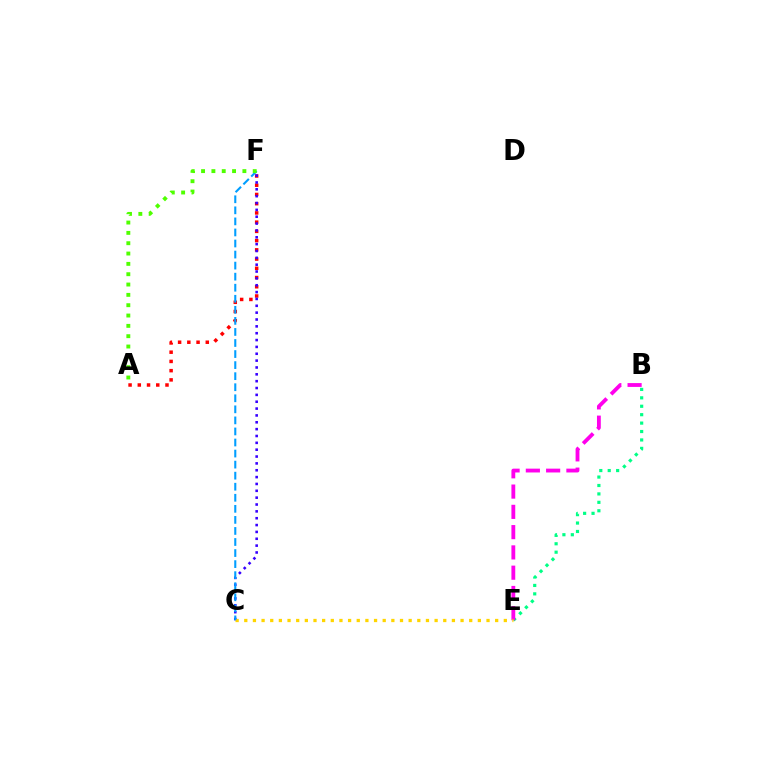{('B', 'E'): [{'color': '#00ff86', 'line_style': 'dotted', 'thickness': 2.29}, {'color': '#ff00ed', 'line_style': 'dashed', 'thickness': 2.75}], ('A', 'F'): [{'color': '#ff0000', 'line_style': 'dotted', 'thickness': 2.51}, {'color': '#4fff00', 'line_style': 'dotted', 'thickness': 2.81}], ('C', 'F'): [{'color': '#3700ff', 'line_style': 'dotted', 'thickness': 1.86}, {'color': '#009eff', 'line_style': 'dashed', 'thickness': 1.5}], ('C', 'E'): [{'color': '#ffd500', 'line_style': 'dotted', 'thickness': 2.35}]}